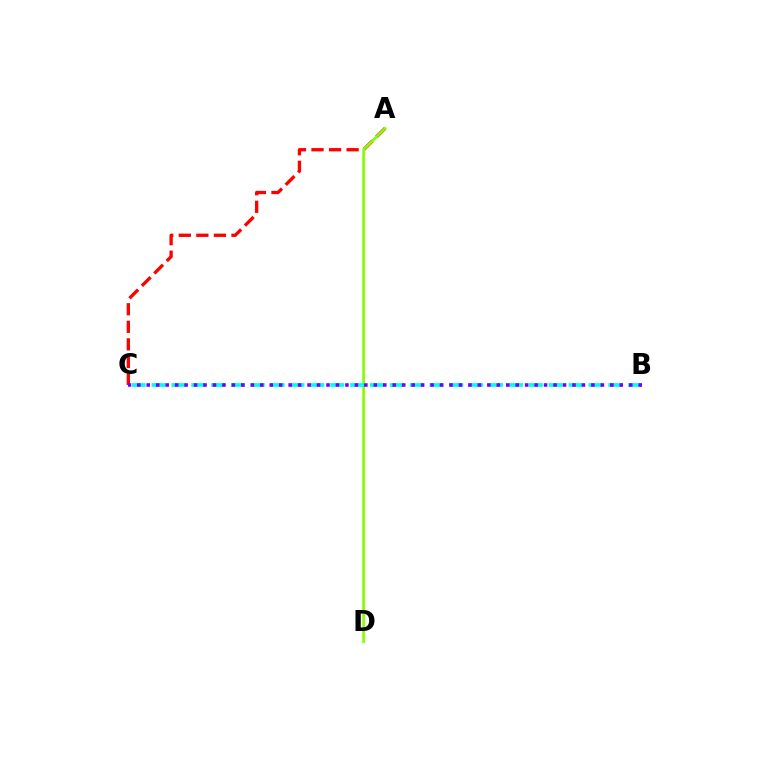{('A', 'C'): [{'color': '#ff0000', 'line_style': 'dashed', 'thickness': 2.39}], ('A', 'D'): [{'color': '#84ff00', 'line_style': 'solid', 'thickness': 1.94}], ('B', 'C'): [{'color': '#00fff6', 'line_style': 'dashed', 'thickness': 2.7}, {'color': '#7200ff', 'line_style': 'dotted', 'thickness': 2.57}]}